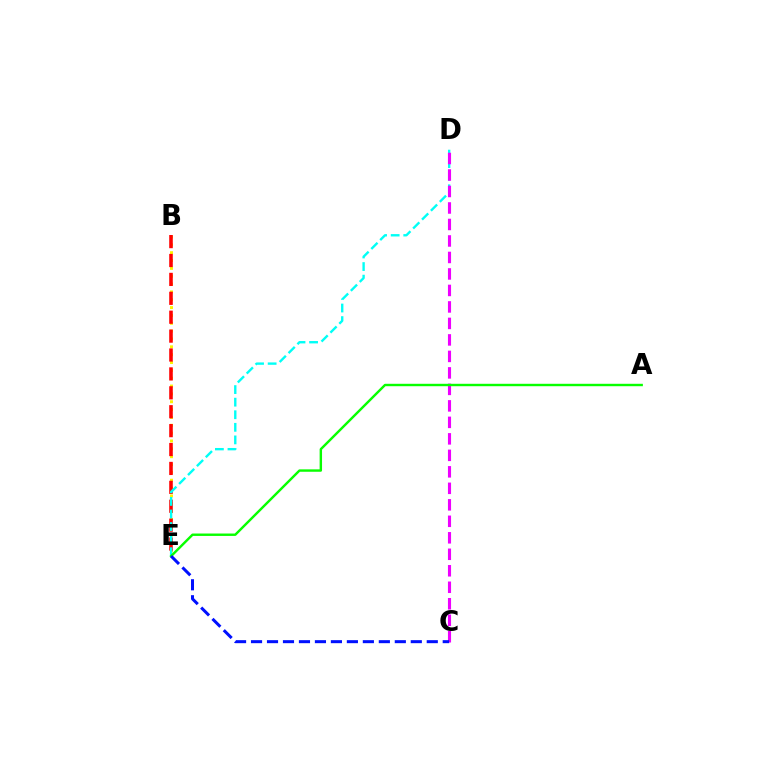{('B', 'E'): [{'color': '#fcf500', 'line_style': 'dotted', 'thickness': 2.13}, {'color': '#ff0000', 'line_style': 'dashed', 'thickness': 2.57}], ('D', 'E'): [{'color': '#00fff6', 'line_style': 'dashed', 'thickness': 1.71}], ('C', 'D'): [{'color': '#ee00ff', 'line_style': 'dashed', 'thickness': 2.24}], ('A', 'E'): [{'color': '#08ff00', 'line_style': 'solid', 'thickness': 1.74}], ('C', 'E'): [{'color': '#0010ff', 'line_style': 'dashed', 'thickness': 2.17}]}